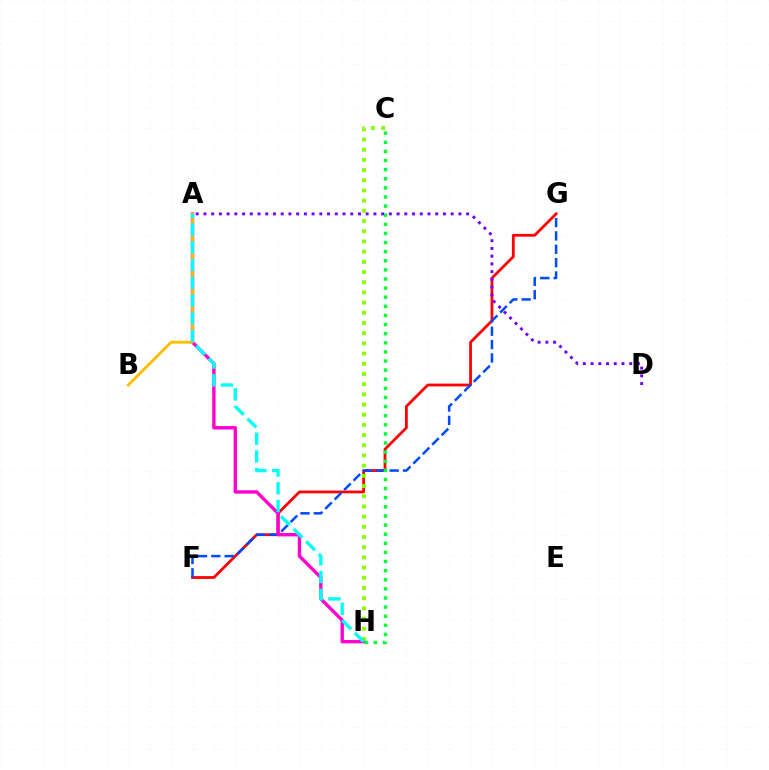{('F', 'G'): [{'color': '#ff0000', 'line_style': 'solid', 'thickness': 2.0}, {'color': '#004bff', 'line_style': 'dashed', 'thickness': 1.81}], ('A', 'H'): [{'color': '#ff00cf', 'line_style': 'solid', 'thickness': 2.42}, {'color': '#00fff6', 'line_style': 'dashed', 'thickness': 2.41}], ('C', 'H'): [{'color': '#00ff39', 'line_style': 'dotted', 'thickness': 2.48}, {'color': '#84ff00', 'line_style': 'dotted', 'thickness': 2.77}], ('A', 'B'): [{'color': '#ffbd00', 'line_style': 'solid', 'thickness': 2.05}], ('A', 'D'): [{'color': '#7200ff', 'line_style': 'dotted', 'thickness': 2.1}]}